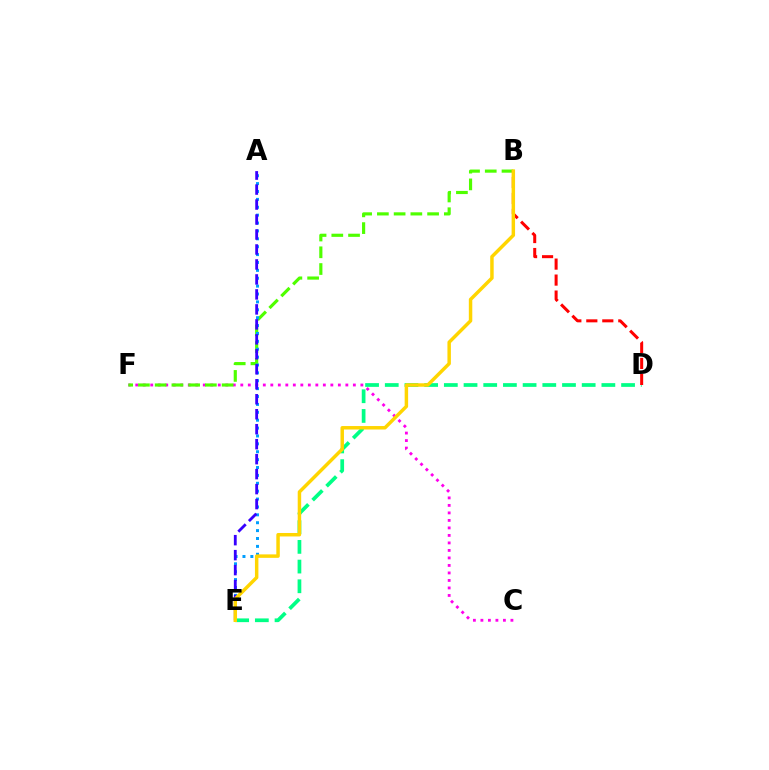{('C', 'F'): [{'color': '#ff00ed', 'line_style': 'dotted', 'thickness': 2.04}], ('B', 'F'): [{'color': '#4fff00', 'line_style': 'dashed', 'thickness': 2.27}], ('A', 'E'): [{'color': '#009eff', 'line_style': 'dotted', 'thickness': 2.14}, {'color': '#3700ff', 'line_style': 'dashed', 'thickness': 2.03}], ('D', 'E'): [{'color': '#00ff86', 'line_style': 'dashed', 'thickness': 2.68}], ('B', 'D'): [{'color': '#ff0000', 'line_style': 'dashed', 'thickness': 2.17}], ('B', 'E'): [{'color': '#ffd500', 'line_style': 'solid', 'thickness': 2.5}]}